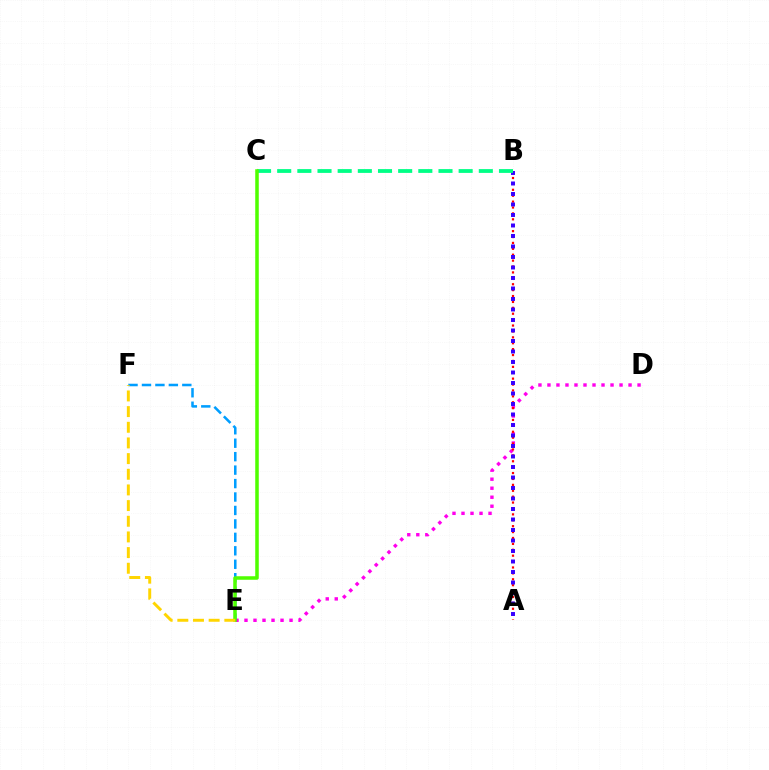{('D', 'E'): [{'color': '#ff00ed', 'line_style': 'dotted', 'thickness': 2.45}], ('A', 'B'): [{'color': '#ff0000', 'line_style': 'dotted', 'thickness': 1.6}, {'color': '#3700ff', 'line_style': 'dotted', 'thickness': 2.85}], ('B', 'C'): [{'color': '#00ff86', 'line_style': 'dashed', 'thickness': 2.74}], ('E', 'F'): [{'color': '#009eff', 'line_style': 'dashed', 'thickness': 1.83}, {'color': '#ffd500', 'line_style': 'dashed', 'thickness': 2.13}], ('C', 'E'): [{'color': '#4fff00', 'line_style': 'solid', 'thickness': 2.54}]}